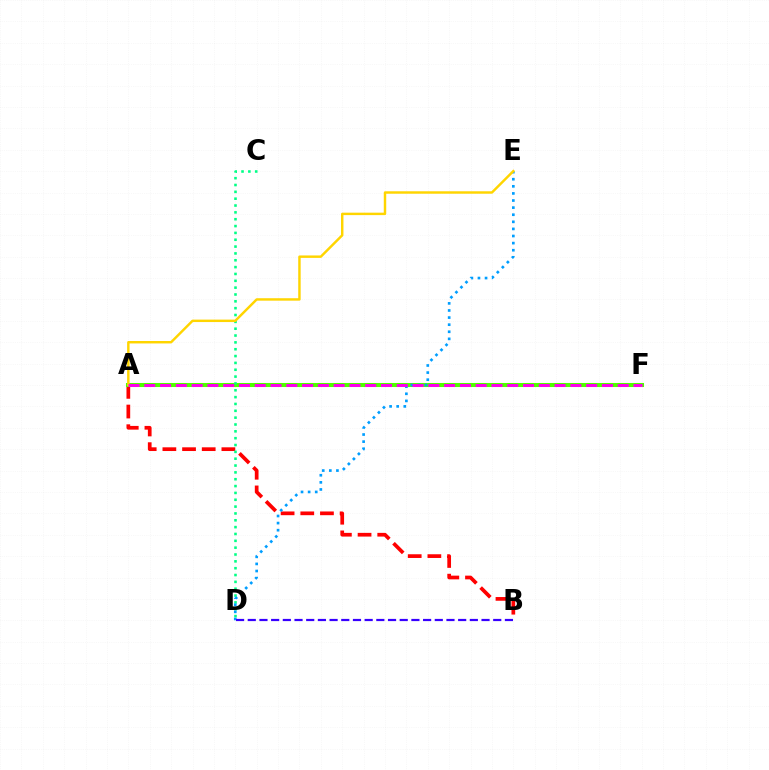{('A', 'B'): [{'color': '#ff0000', 'line_style': 'dashed', 'thickness': 2.67}], ('A', 'F'): [{'color': '#4fff00', 'line_style': 'solid', 'thickness': 2.92}, {'color': '#ff00ed', 'line_style': 'dashed', 'thickness': 2.14}], ('C', 'D'): [{'color': '#00ff86', 'line_style': 'dotted', 'thickness': 1.86}], ('D', 'E'): [{'color': '#009eff', 'line_style': 'dotted', 'thickness': 1.93}], ('A', 'E'): [{'color': '#ffd500', 'line_style': 'solid', 'thickness': 1.76}], ('B', 'D'): [{'color': '#3700ff', 'line_style': 'dashed', 'thickness': 1.59}]}